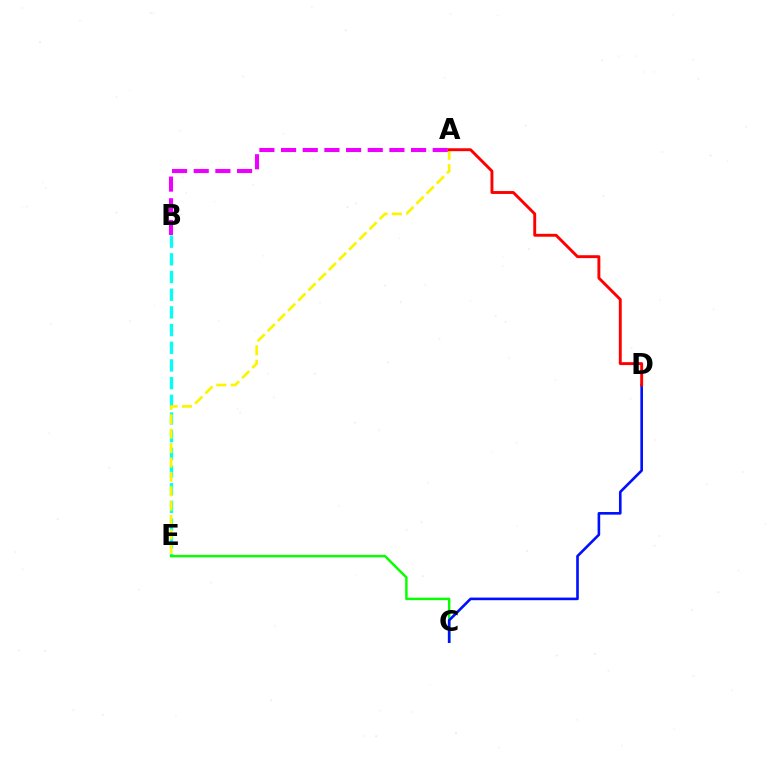{('B', 'E'): [{'color': '#00fff6', 'line_style': 'dashed', 'thickness': 2.4}], ('C', 'E'): [{'color': '#08ff00', 'line_style': 'solid', 'thickness': 1.76}], ('C', 'D'): [{'color': '#0010ff', 'line_style': 'solid', 'thickness': 1.89}], ('A', 'E'): [{'color': '#fcf500', 'line_style': 'dashed', 'thickness': 1.95}], ('A', 'B'): [{'color': '#ee00ff', 'line_style': 'dashed', 'thickness': 2.94}], ('A', 'D'): [{'color': '#ff0000', 'line_style': 'solid', 'thickness': 2.09}]}